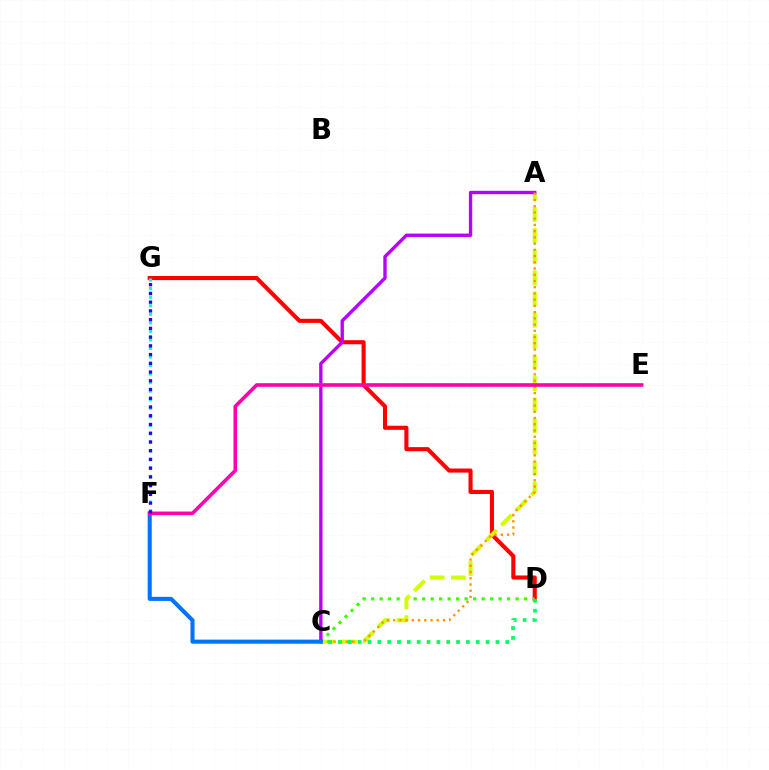{('D', 'G'): [{'color': '#ff0000', 'line_style': 'solid', 'thickness': 2.94}], ('C', 'D'): [{'color': '#3dff00', 'line_style': 'dotted', 'thickness': 2.31}, {'color': '#00ff5c', 'line_style': 'dotted', 'thickness': 2.67}], ('A', 'C'): [{'color': '#d1ff00', 'line_style': 'dashed', 'thickness': 2.87}, {'color': '#b900ff', 'line_style': 'solid', 'thickness': 2.42}, {'color': '#ff9400', 'line_style': 'dotted', 'thickness': 1.69}], ('C', 'F'): [{'color': '#0074ff', 'line_style': 'solid', 'thickness': 2.93}], ('F', 'G'): [{'color': '#00fff6', 'line_style': 'dotted', 'thickness': 2.32}, {'color': '#2500ff', 'line_style': 'dotted', 'thickness': 2.37}], ('E', 'F'): [{'color': '#ff00ac', 'line_style': 'solid', 'thickness': 2.59}]}